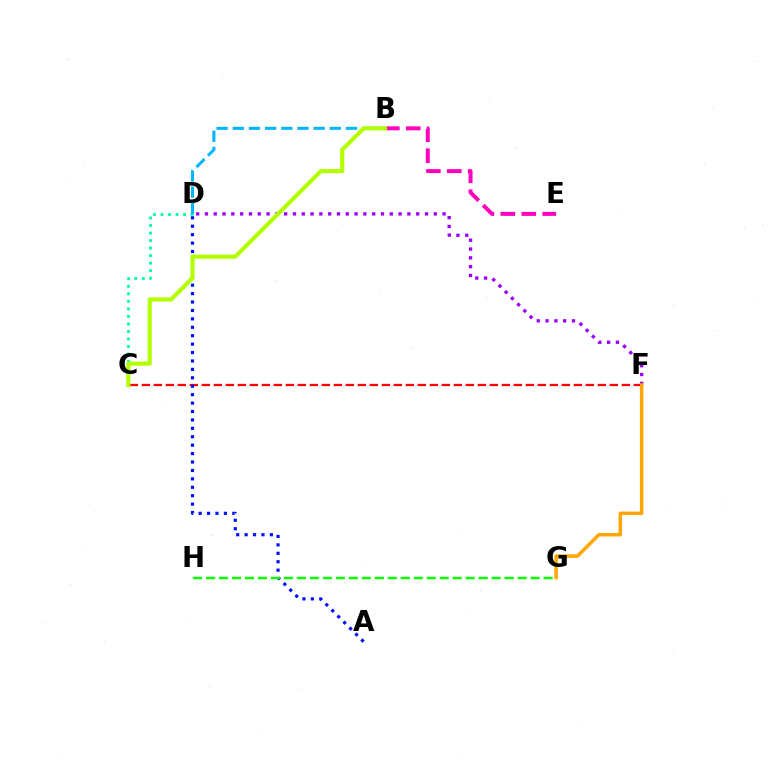{('C', 'F'): [{'color': '#ff0000', 'line_style': 'dashed', 'thickness': 1.63}], ('C', 'D'): [{'color': '#00ff9d', 'line_style': 'dotted', 'thickness': 2.04}], ('D', 'F'): [{'color': '#9b00ff', 'line_style': 'dotted', 'thickness': 2.39}], ('B', 'E'): [{'color': '#ff00bd', 'line_style': 'dashed', 'thickness': 2.85}], ('B', 'D'): [{'color': '#00b5ff', 'line_style': 'dashed', 'thickness': 2.2}], ('A', 'D'): [{'color': '#0010ff', 'line_style': 'dotted', 'thickness': 2.29}], ('F', 'G'): [{'color': '#ffa500', 'line_style': 'solid', 'thickness': 2.51}], ('G', 'H'): [{'color': '#08ff00', 'line_style': 'dashed', 'thickness': 1.76}], ('B', 'C'): [{'color': '#b3ff00', 'line_style': 'solid', 'thickness': 2.98}]}